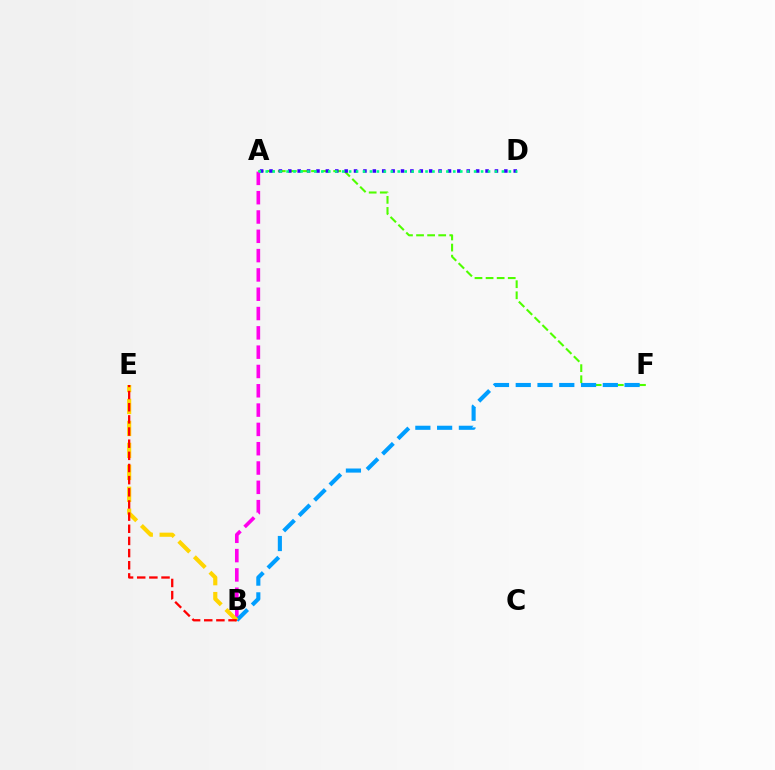{('A', 'B'): [{'color': '#ff00ed', 'line_style': 'dashed', 'thickness': 2.62}], ('A', 'F'): [{'color': '#4fff00', 'line_style': 'dashed', 'thickness': 1.51}], ('B', 'F'): [{'color': '#009eff', 'line_style': 'dashed', 'thickness': 2.96}], ('B', 'E'): [{'color': '#ffd500', 'line_style': 'dashed', 'thickness': 2.98}, {'color': '#ff0000', 'line_style': 'dashed', 'thickness': 1.65}], ('A', 'D'): [{'color': '#3700ff', 'line_style': 'dotted', 'thickness': 2.55}, {'color': '#00ff86', 'line_style': 'dotted', 'thickness': 1.89}]}